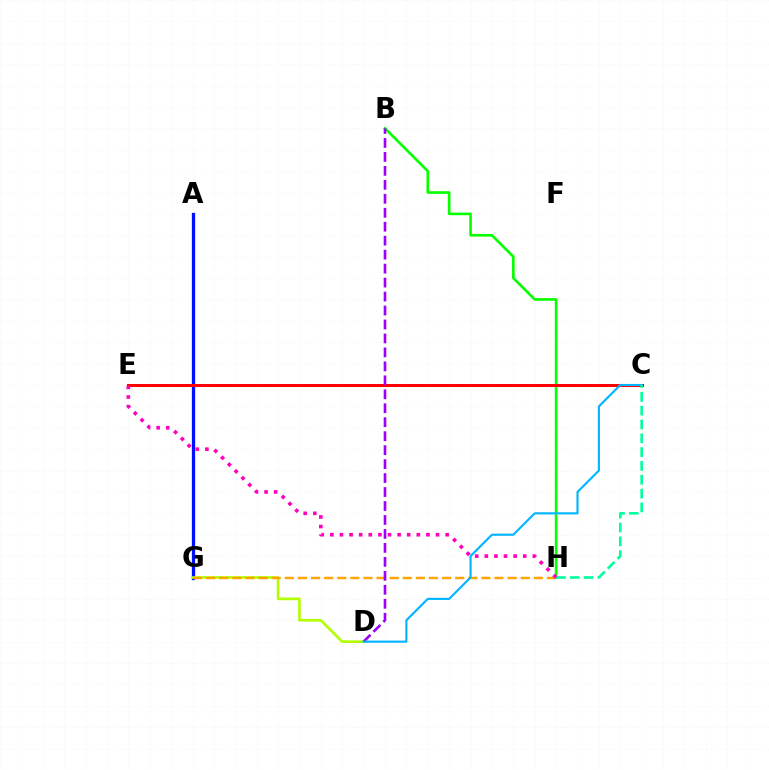{('A', 'G'): [{'color': '#0010ff', 'line_style': 'solid', 'thickness': 2.35}], ('B', 'H'): [{'color': '#08ff00', 'line_style': 'solid', 'thickness': 1.9}], ('C', 'E'): [{'color': '#ff0000', 'line_style': 'solid', 'thickness': 2.16}], ('D', 'G'): [{'color': '#b3ff00', 'line_style': 'solid', 'thickness': 1.9}], ('G', 'H'): [{'color': '#ffa500', 'line_style': 'dashed', 'thickness': 1.78}], ('B', 'D'): [{'color': '#9b00ff', 'line_style': 'dashed', 'thickness': 1.9}], ('C', 'D'): [{'color': '#00b5ff', 'line_style': 'solid', 'thickness': 1.53}], ('C', 'H'): [{'color': '#00ff9d', 'line_style': 'dashed', 'thickness': 1.88}], ('E', 'H'): [{'color': '#ff00bd', 'line_style': 'dotted', 'thickness': 2.61}]}